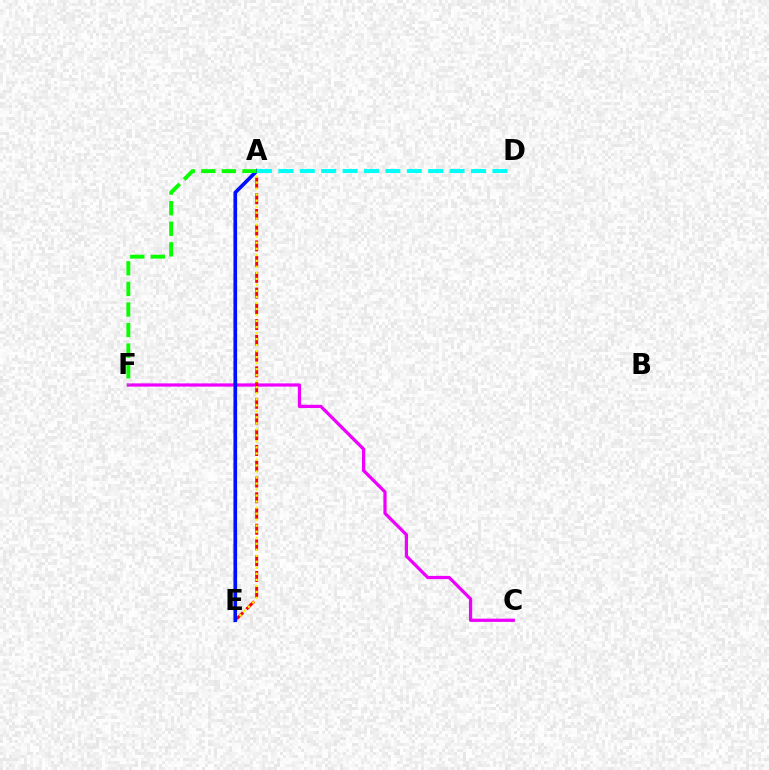{('C', 'F'): [{'color': '#ee00ff', 'line_style': 'solid', 'thickness': 2.32}], ('A', 'E'): [{'color': '#ff0000', 'line_style': 'dashed', 'thickness': 2.14}, {'color': '#fcf500', 'line_style': 'dotted', 'thickness': 1.64}, {'color': '#0010ff', 'line_style': 'solid', 'thickness': 2.63}], ('A', 'F'): [{'color': '#08ff00', 'line_style': 'dashed', 'thickness': 2.8}], ('A', 'D'): [{'color': '#00fff6', 'line_style': 'dashed', 'thickness': 2.91}]}